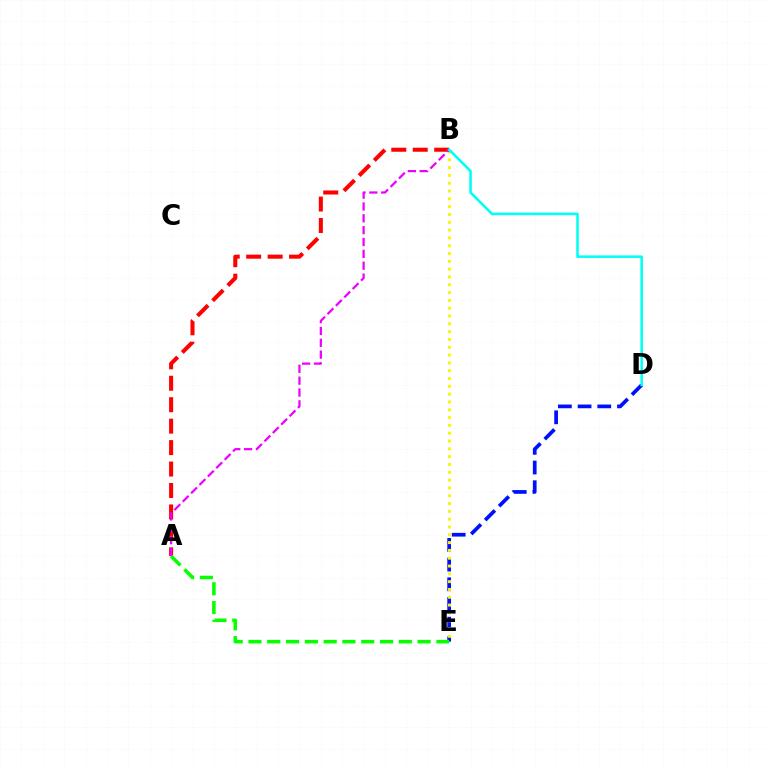{('D', 'E'): [{'color': '#0010ff', 'line_style': 'dashed', 'thickness': 2.68}], ('B', 'E'): [{'color': '#fcf500', 'line_style': 'dotted', 'thickness': 2.12}], ('A', 'B'): [{'color': '#ff0000', 'line_style': 'dashed', 'thickness': 2.91}, {'color': '#ee00ff', 'line_style': 'dashed', 'thickness': 1.61}], ('A', 'E'): [{'color': '#08ff00', 'line_style': 'dashed', 'thickness': 2.55}], ('B', 'D'): [{'color': '#00fff6', 'line_style': 'solid', 'thickness': 1.84}]}